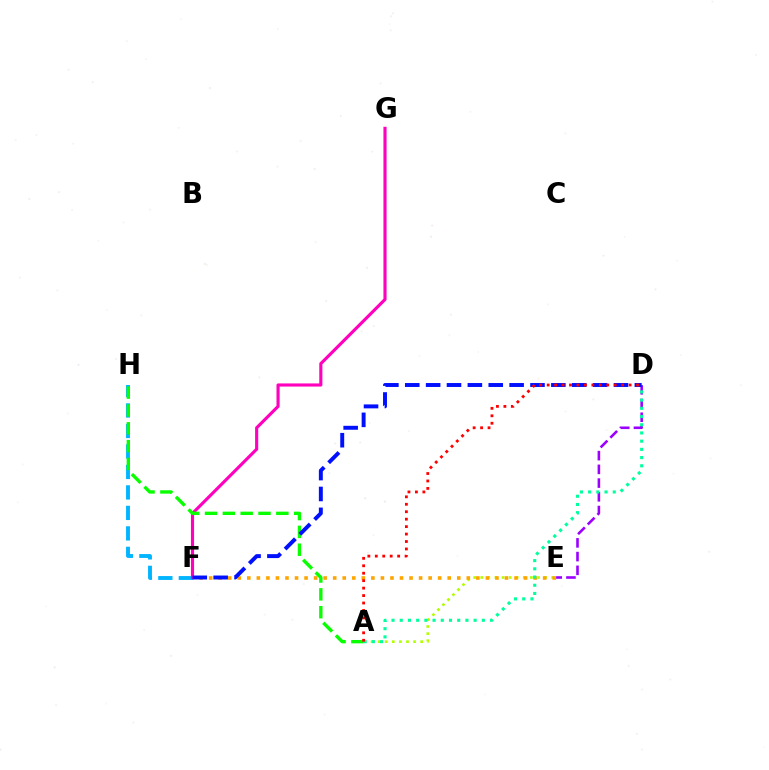{('A', 'E'): [{'color': '#b3ff00', 'line_style': 'dotted', 'thickness': 1.93}], ('E', 'F'): [{'color': '#ffa500', 'line_style': 'dotted', 'thickness': 2.59}], ('D', 'E'): [{'color': '#9b00ff', 'line_style': 'dashed', 'thickness': 1.86}], ('F', 'H'): [{'color': '#00b5ff', 'line_style': 'dashed', 'thickness': 2.78}], ('F', 'G'): [{'color': '#ff00bd', 'line_style': 'solid', 'thickness': 2.25}], ('A', 'H'): [{'color': '#08ff00', 'line_style': 'dashed', 'thickness': 2.42}], ('A', 'D'): [{'color': '#00ff9d', 'line_style': 'dotted', 'thickness': 2.23}, {'color': '#ff0000', 'line_style': 'dotted', 'thickness': 2.02}], ('D', 'F'): [{'color': '#0010ff', 'line_style': 'dashed', 'thickness': 2.84}]}